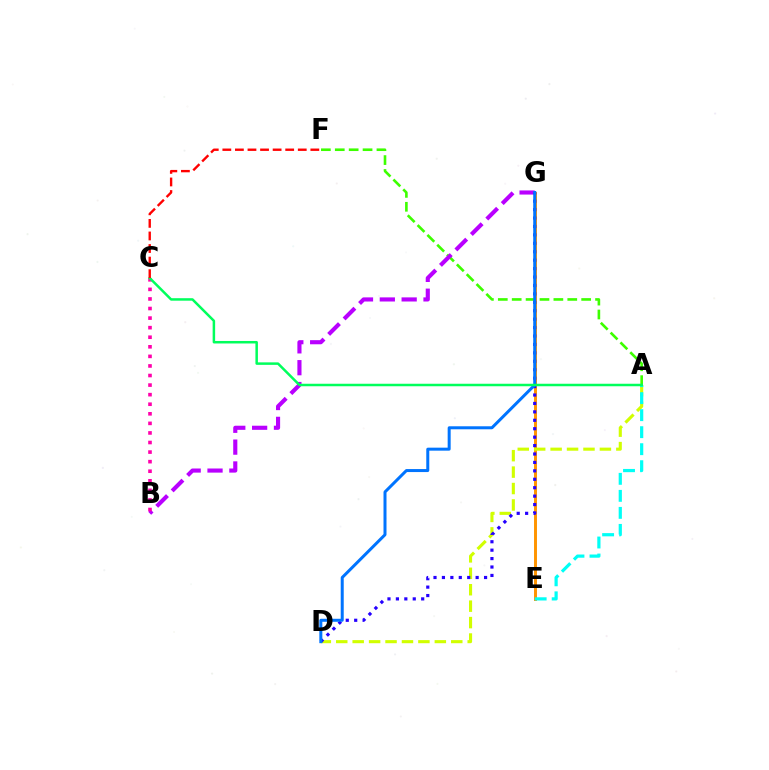{('A', 'F'): [{'color': '#3dff00', 'line_style': 'dashed', 'thickness': 1.89}], ('B', 'G'): [{'color': '#b900ff', 'line_style': 'dashed', 'thickness': 2.97}], ('E', 'G'): [{'color': '#ff9400', 'line_style': 'solid', 'thickness': 2.12}], ('A', 'D'): [{'color': '#d1ff00', 'line_style': 'dashed', 'thickness': 2.23}], ('D', 'G'): [{'color': '#2500ff', 'line_style': 'dotted', 'thickness': 2.29}, {'color': '#0074ff', 'line_style': 'solid', 'thickness': 2.16}], ('A', 'E'): [{'color': '#00fff6', 'line_style': 'dashed', 'thickness': 2.31}], ('B', 'C'): [{'color': '#ff00ac', 'line_style': 'dotted', 'thickness': 2.6}], ('A', 'C'): [{'color': '#00ff5c', 'line_style': 'solid', 'thickness': 1.8}], ('C', 'F'): [{'color': '#ff0000', 'line_style': 'dashed', 'thickness': 1.71}]}